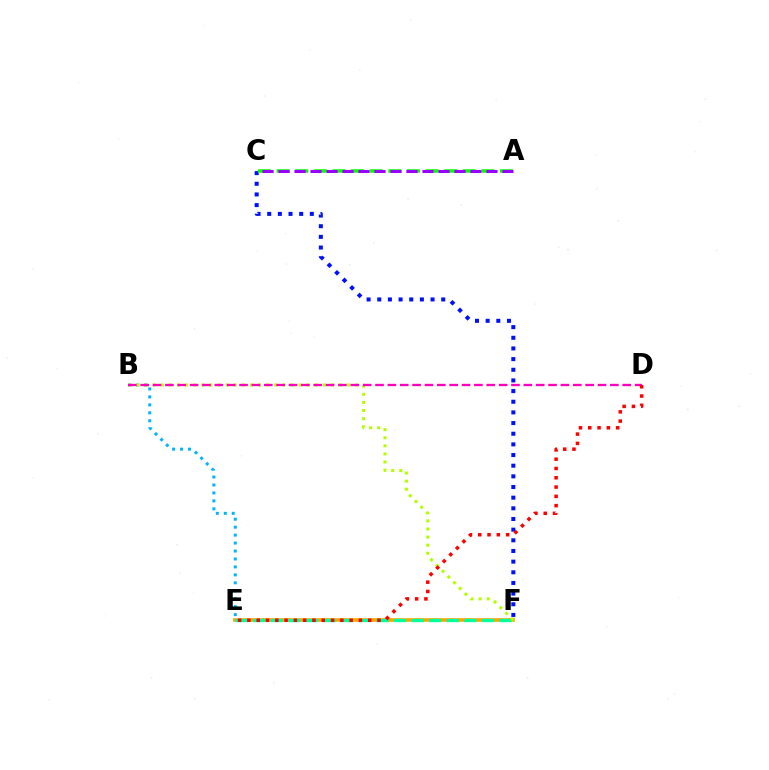{('B', 'E'): [{'color': '#00b5ff', 'line_style': 'dotted', 'thickness': 2.16}], ('E', 'F'): [{'color': '#ffa500', 'line_style': 'solid', 'thickness': 2.63}, {'color': '#00ff9d', 'line_style': 'dashed', 'thickness': 2.39}], ('C', 'F'): [{'color': '#0010ff', 'line_style': 'dotted', 'thickness': 2.9}], ('B', 'F'): [{'color': '#b3ff00', 'line_style': 'dotted', 'thickness': 2.2}], ('A', 'C'): [{'color': '#08ff00', 'line_style': 'dashed', 'thickness': 2.53}, {'color': '#9b00ff', 'line_style': 'dashed', 'thickness': 2.17}], ('B', 'D'): [{'color': '#ff00bd', 'line_style': 'dashed', 'thickness': 1.68}], ('D', 'E'): [{'color': '#ff0000', 'line_style': 'dotted', 'thickness': 2.52}]}